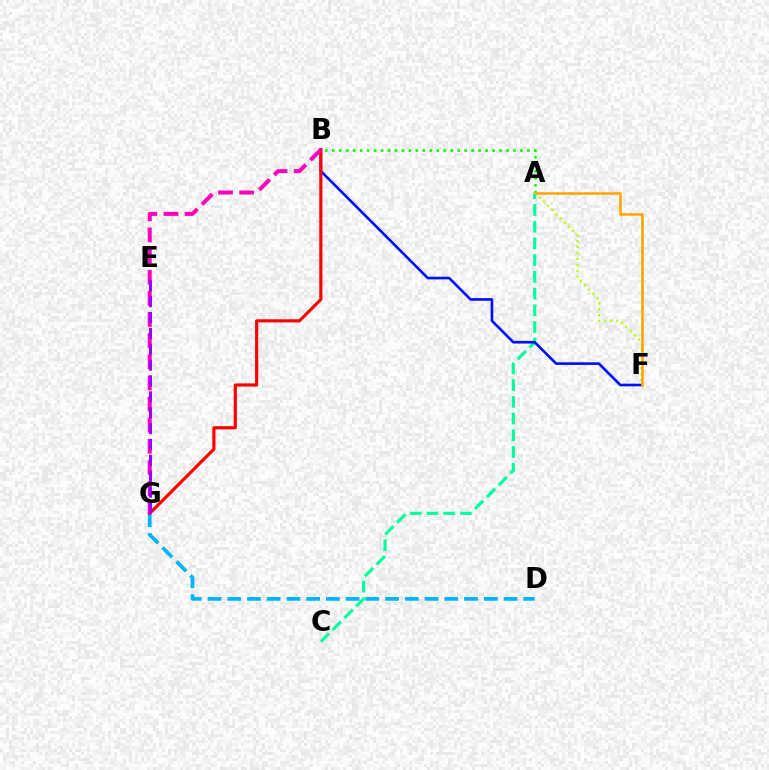{('A', 'B'): [{'color': '#08ff00', 'line_style': 'dotted', 'thickness': 1.89}], ('A', 'C'): [{'color': '#00ff9d', 'line_style': 'dashed', 'thickness': 2.27}], ('A', 'F'): [{'color': '#b3ff00', 'line_style': 'dotted', 'thickness': 1.61}, {'color': '#ffa500', 'line_style': 'solid', 'thickness': 1.85}], ('D', 'G'): [{'color': '#00b5ff', 'line_style': 'dashed', 'thickness': 2.68}], ('B', 'F'): [{'color': '#0010ff', 'line_style': 'solid', 'thickness': 1.91}], ('B', 'G'): [{'color': '#ff0000', 'line_style': 'solid', 'thickness': 2.27}, {'color': '#ff00bd', 'line_style': 'dashed', 'thickness': 2.87}], ('E', 'G'): [{'color': '#9b00ff', 'line_style': 'dashed', 'thickness': 2.16}]}